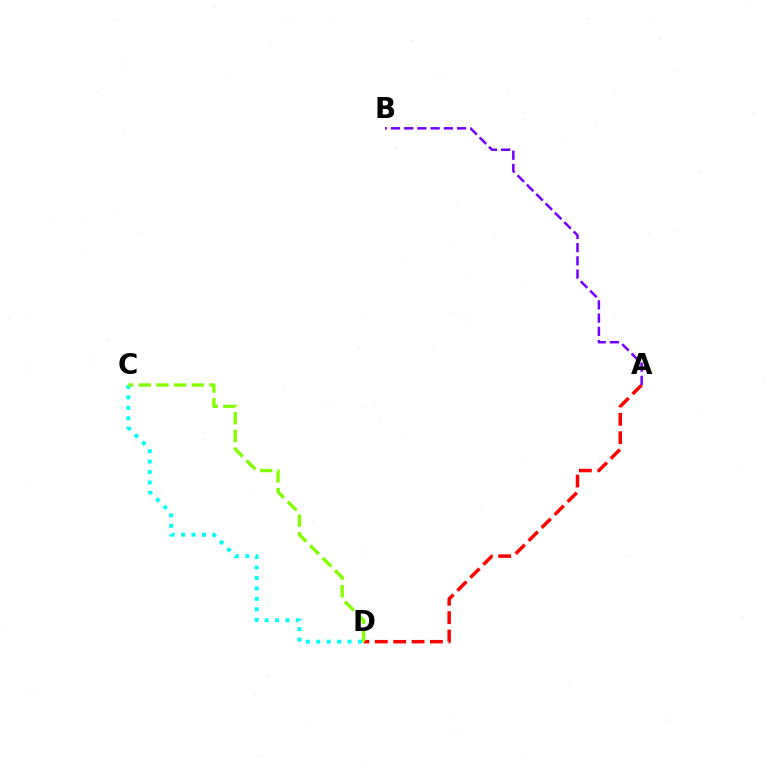{('A', 'D'): [{'color': '#ff0000', 'line_style': 'dashed', 'thickness': 2.5}], ('C', 'D'): [{'color': '#00fff6', 'line_style': 'dotted', 'thickness': 2.84}, {'color': '#84ff00', 'line_style': 'dashed', 'thickness': 2.4}], ('A', 'B'): [{'color': '#7200ff', 'line_style': 'dashed', 'thickness': 1.8}]}